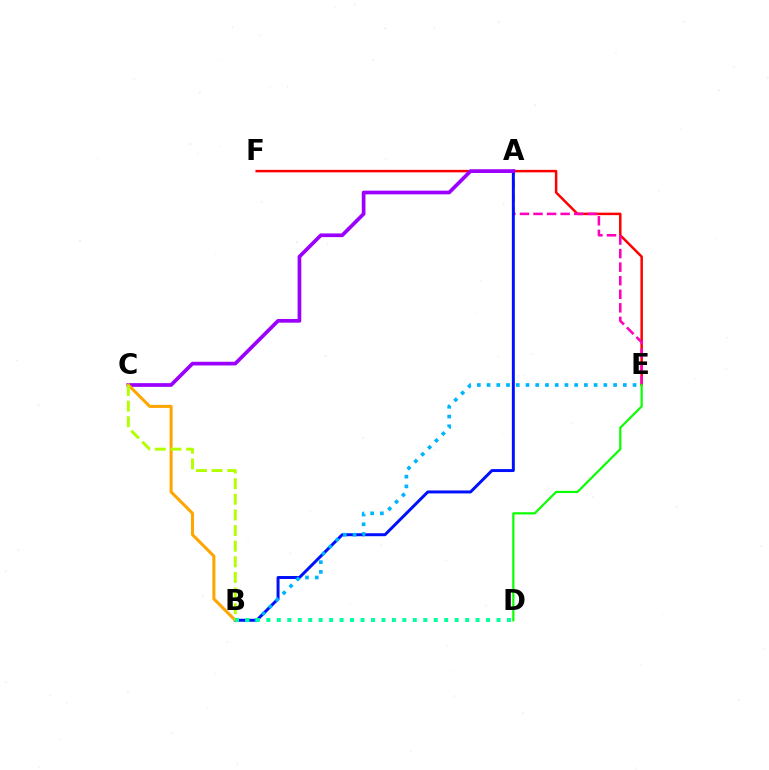{('E', 'F'): [{'color': '#ff0000', 'line_style': 'solid', 'thickness': 1.79}], ('A', 'E'): [{'color': '#ff00bd', 'line_style': 'dashed', 'thickness': 1.84}], ('A', 'B'): [{'color': '#0010ff', 'line_style': 'solid', 'thickness': 2.14}], ('B', 'E'): [{'color': '#00b5ff', 'line_style': 'dotted', 'thickness': 2.64}], ('A', 'C'): [{'color': '#9b00ff', 'line_style': 'solid', 'thickness': 2.66}], ('B', 'C'): [{'color': '#ffa500', 'line_style': 'solid', 'thickness': 2.18}, {'color': '#b3ff00', 'line_style': 'dashed', 'thickness': 2.12}], ('D', 'E'): [{'color': '#08ff00', 'line_style': 'solid', 'thickness': 1.57}], ('B', 'D'): [{'color': '#00ff9d', 'line_style': 'dotted', 'thickness': 2.84}]}